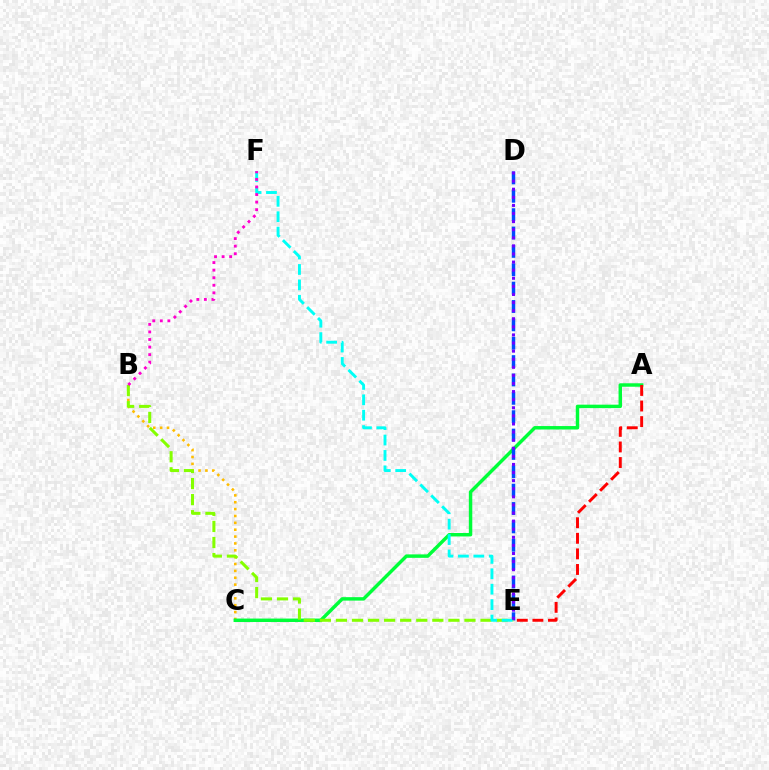{('B', 'C'): [{'color': '#ffbd00', 'line_style': 'dotted', 'thickness': 1.86}], ('A', 'C'): [{'color': '#00ff39', 'line_style': 'solid', 'thickness': 2.48}], ('A', 'E'): [{'color': '#ff0000', 'line_style': 'dashed', 'thickness': 2.12}], ('D', 'E'): [{'color': '#004bff', 'line_style': 'dashed', 'thickness': 2.5}, {'color': '#7200ff', 'line_style': 'dotted', 'thickness': 2.2}], ('B', 'E'): [{'color': '#84ff00', 'line_style': 'dashed', 'thickness': 2.18}], ('E', 'F'): [{'color': '#00fff6', 'line_style': 'dashed', 'thickness': 2.09}], ('B', 'F'): [{'color': '#ff00cf', 'line_style': 'dotted', 'thickness': 2.05}]}